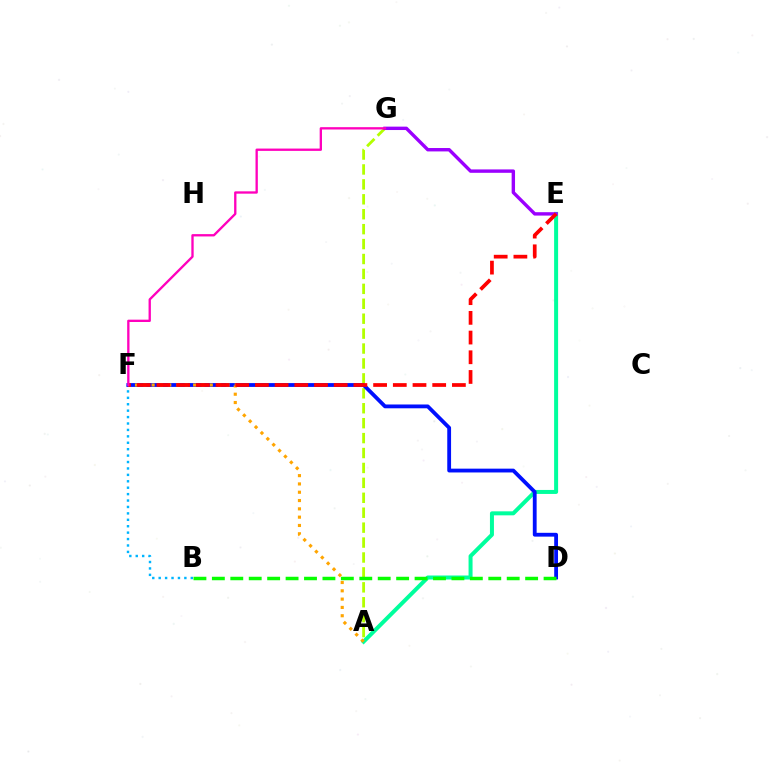{('B', 'F'): [{'color': '#00b5ff', 'line_style': 'dotted', 'thickness': 1.74}], ('A', 'G'): [{'color': '#b3ff00', 'line_style': 'dashed', 'thickness': 2.03}], ('A', 'E'): [{'color': '#00ff9d', 'line_style': 'solid', 'thickness': 2.88}], ('D', 'F'): [{'color': '#0010ff', 'line_style': 'solid', 'thickness': 2.74}], ('E', 'G'): [{'color': '#9b00ff', 'line_style': 'solid', 'thickness': 2.44}], ('B', 'D'): [{'color': '#08ff00', 'line_style': 'dashed', 'thickness': 2.5}], ('A', 'F'): [{'color': '#ffa500', 'line_style': 'dotted', 'thickness': 2.26}], ('E', 'F'): [{'color': '#ff0000', 'line_style': 'dashed', 'thickness': 2.68}], ('F', 'G'): [{'color': '#ff00bd', 'line_style': 'solid', 'thickness': 1.68}]}